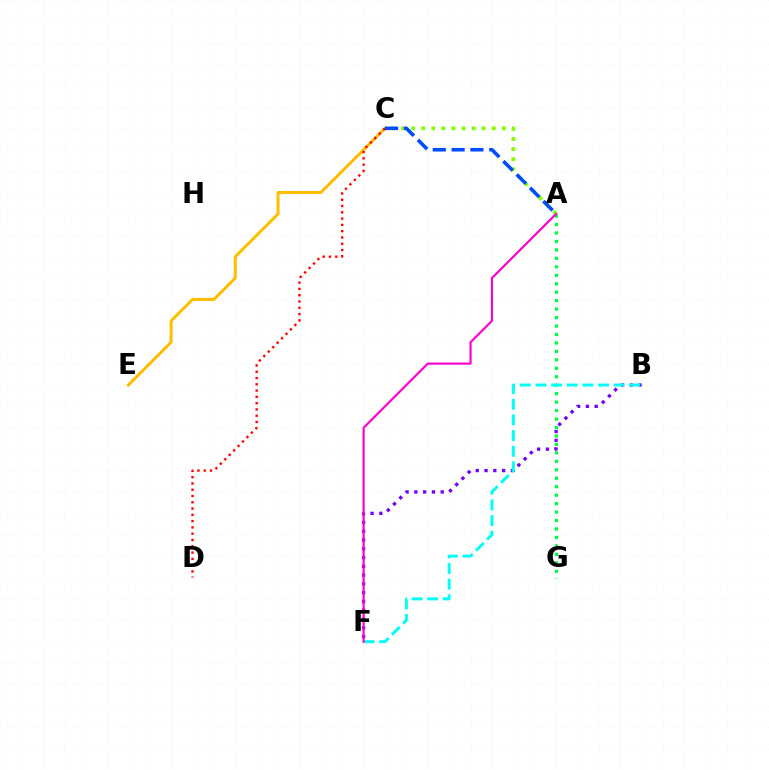{('B', 'F'): [{'color': '#7200ff', 'line_style': 'dotted', 'thickness': 2.39}, {'color': '#00fff6', 'line_style': 'dashed', 'thickness': 2.12}], ('A', 'G'): [{'color': '#00ff39', 'line_style': 'dotted', 'thickness': 2.3}], ('C', 'E'): [{'color': '#ffbd00', 'line_style': 'solid', 'thickness': 2.17}], ('A', 'C'): [{'color': '#84ff00', 'line_style': 'dotted', 'thickness': 2.74}, {'color': '#004bff', 'line_style': 'dashed', 'thickness': 2.56}], ('C', 'D'): [{'color': '#ff0000', 'line_style': 'dotted', 'thickness': 1.71}], ('A', 'F'): [{'color': '#ff00cf', 'line_style': 'solid', 'thickness': 1.56}]}